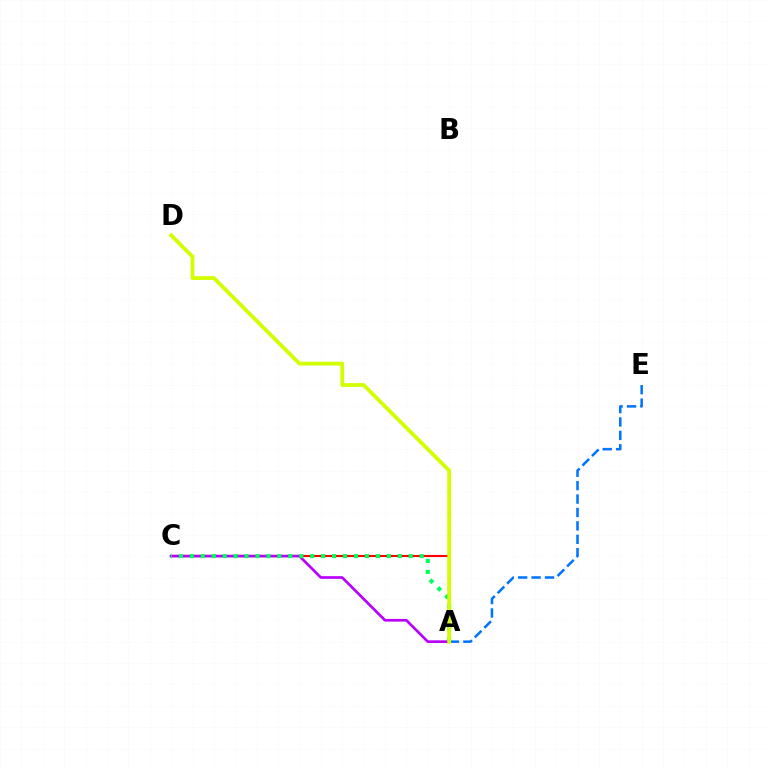{('A', 'C'): [{'color': '#ff0000', 'line_style': 'solid', 'thickness': 1.53}, {'color': '#b900ff', 'line_style': 'solid', 'thickness': 1.93}, {'color': '#00ff5c', 'line_style': 'dotted', 'thickness': 2.97}], ('A', 'E'): [{'color': '#0074ff', 'line_style': 'dashed', 'thickness': 1.82}], ('A', 'D'): [{'color': '#d1ff00', 'line_style': 'solid', 'thickness': 2.73}]}